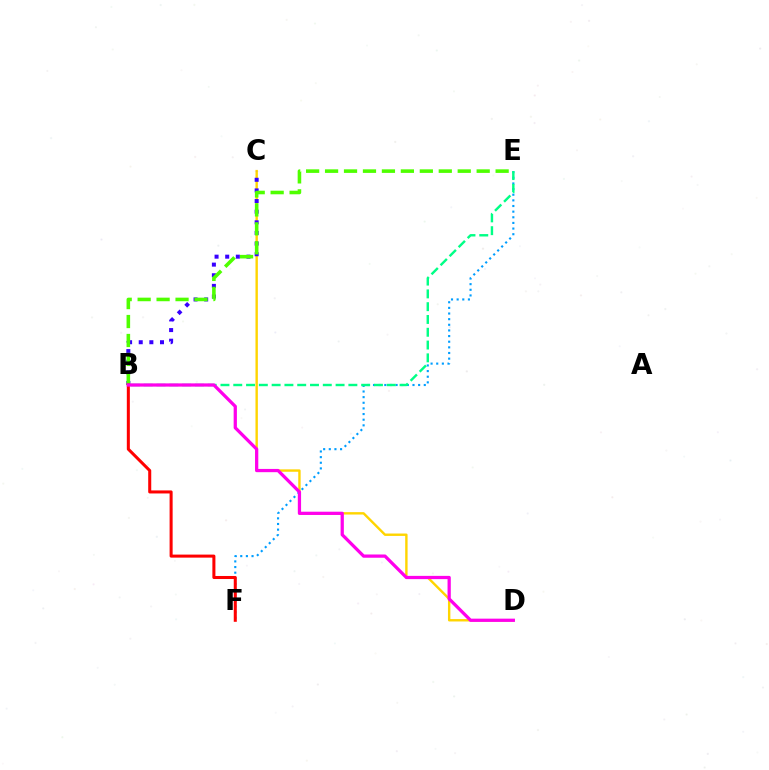{('E', 'F'): [{'color': '#009eff', 'line_style': 'dotted', 'thickness': 1.53}], ('C', 'D'): [{'color': '#ffd500', 'line_style': 'solid', 'thickness': 1.73}], ('B', 'C'): [{'color': '#3700ff', 'line_style': 'dotted', 'thickness': 2.89}], ('B', 'E'): [{'color': '#4fff00', 'line_style': 'dashed', 'thickness': 2.57}, {'color': '#00ff86', 'line_style': 'dashed', 'thickness': 1.74}], ('B', 'F'): [{'color': '#ff0000', 'line_style': 'solid', 'thickness': 2.19}], ('B', 'D'): [{'color': '#ff00ed', 'line_style': 'solid', 'thickness': 2.34}]}